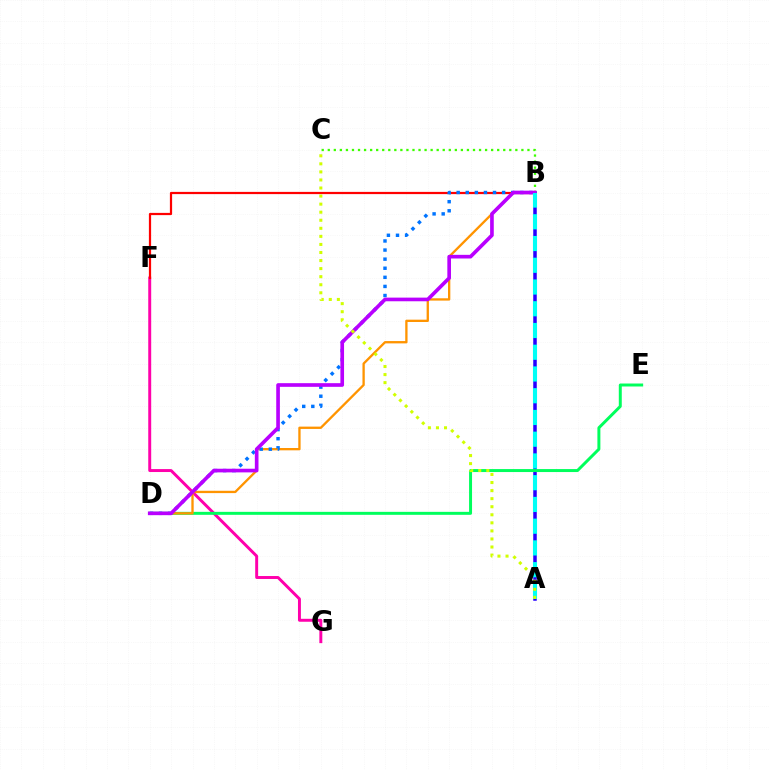{('F', 'G'): [{'color': '#ff00ac', 'line_style': 'solid', 'thickness': 2.12}], ('A', 'B'): [{'color': '#2500ff', 'line_style': 'solid', 'thickness': 2.53}, {'color': '#00fff6', 'line_style': 'dashed', 'thickness': 2.95}], ('B', 'C'): [{'color': '#3dff00', 'line_style': 'dotted', 'thickness': 1.64}], ('B', 'F'): [{'color': '#ff0000', 'line_style': 'solid', 'thickness': 1.6}], ('D', 'E'): [{'color': '#00ff5c', 'line_style': 'solid', 'thickness': 2.14}], ('B', 'D'): [{'color': '#ff9400', 'line_style': 'solid', 'thickness': 1.67}, {'color': '#0074ff', 'line_style': 'dotted', 'thickness': 2.47}, {'color': '#b900ff', 'line_style': 'solid', 'thickness': 2.63}], ('A', 'C'): [{'color': '#d1ff00', 'line_style': 'dotted', 'thickness': 2.19}]}